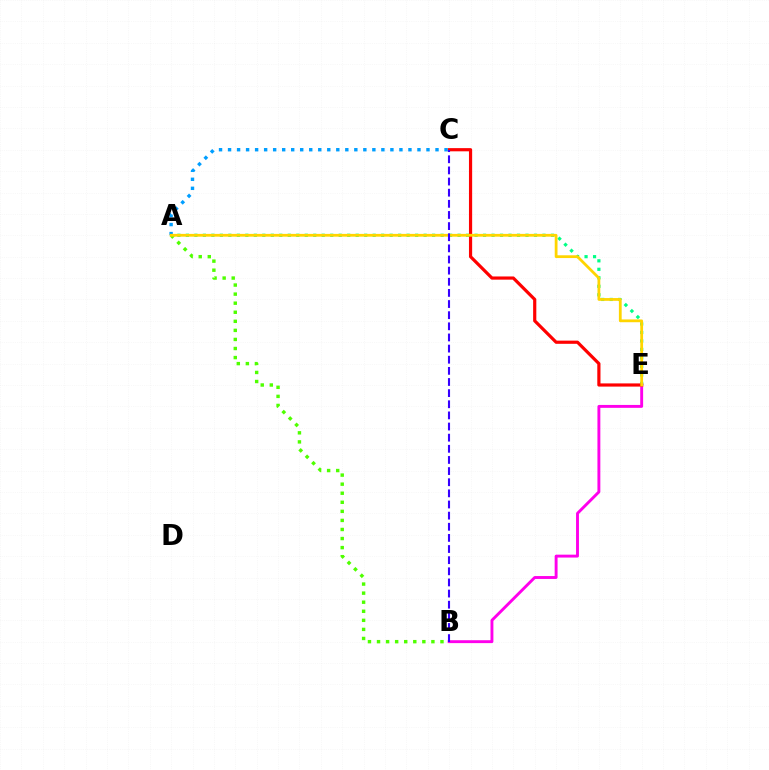{('A', 'E'): [{'color': '#00ff86', 'line_style': 'dotted', 'thickness': 2.31}, {'color': '#ffd500', 'line_style': 'solid', 'thickness': 2.0}], ('A', 'B'): [{'color': '#4fff00', 'line_style': 'dotted', 'thickness': 2.46}], ('B', 'E'): [{'color': '#ff00ed', 'line_style': 'solid', 'thickness': 2.09}], ('C', 'E'): [{'color': '#ff0000', 'line_style': 'solid', 'thickness': 2.29}], ('A', 'C'): [{'color': '#009eff', 'line_style': 'dotted', 'thickness': 2.45}], ('B', 'C'): [{'color': '#3700ff', 'line_style': 'dashed', 'thickness': 1.51}]}